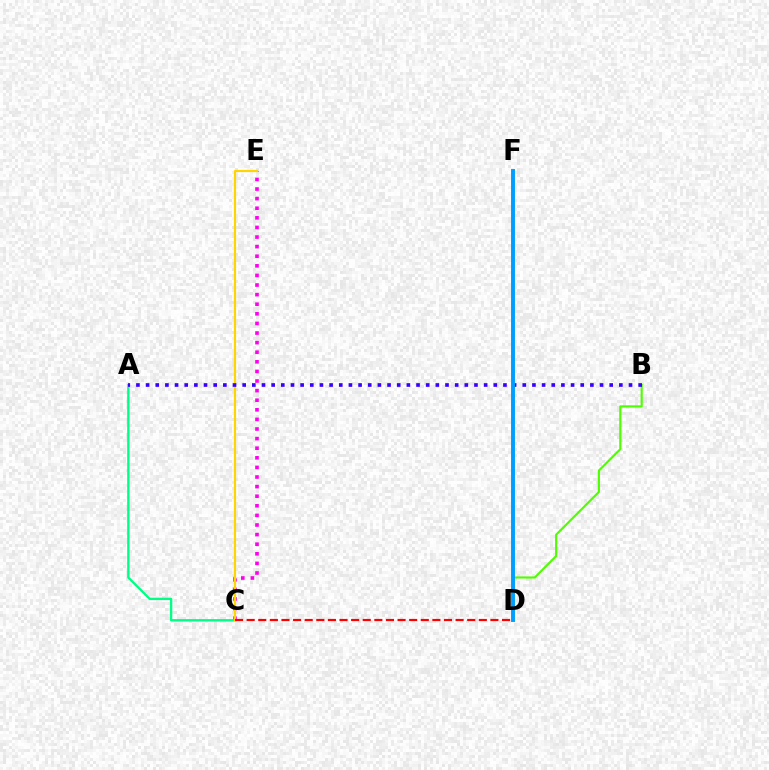{('C', 'E'): [{'color': '#ff00ed', 'line_style': 'dotted', 'thickness': 2.61}, {'color': '#ffd500', 'line_style': 'solid', 'thickness': 1.55}], ('B', 'D'): [{'color': '#4fff00', 'line_style': 'solid', 'thickness': 1.54}], ('A', 'C'): [{'color': '#00ff86', 'line_style': 'solid', 'thickness': 1.68}], ('C', 'D'): [{'color': '#ff0000', 'line_style': 'dashed', 'thickness': 1.58}], ('A', 'B'): [{'color': '#3700ff', 'line_style': 'dotted', 'thickness': 2.62}], ('D', 'F'): [{'color': '#009eff', 'line_style': 'solid', 'thickness': 2.81}]}